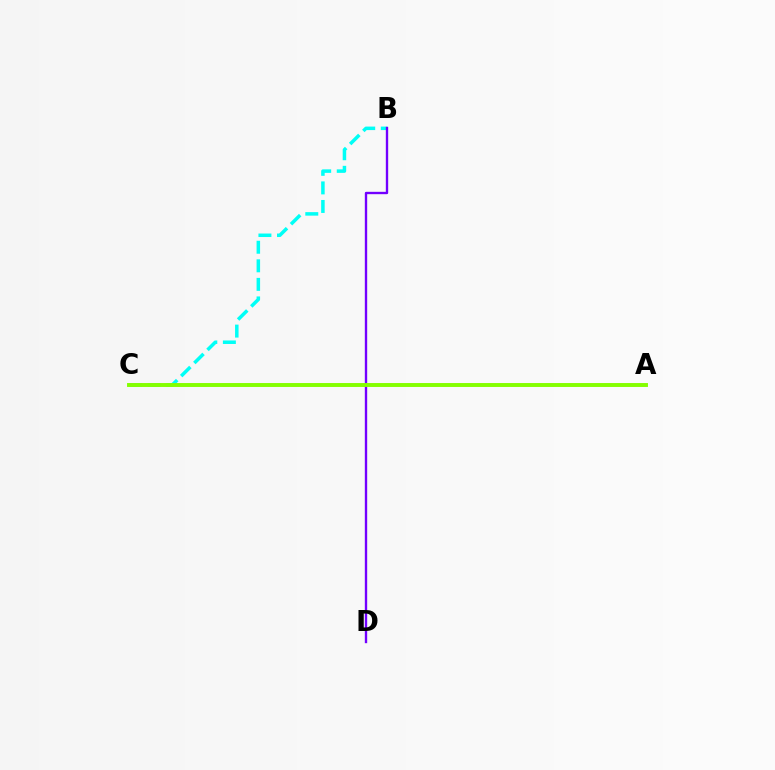{('B', 'C'): [{'color': '#00fff6', 'line_style': 'dashed', 'thickness': 2.52}], ('A', 'C'): [{'color': '#ff0000', 'line_style': 'dashed', 'thickness': 1.57}, {'color': '#84ff00', 'line_style': 'solid', 'thickness': 2.81}], ('B', 'D'): [{'color': '#7200ff', 'line_style': 'solid', 'thickness': 1.7}]}